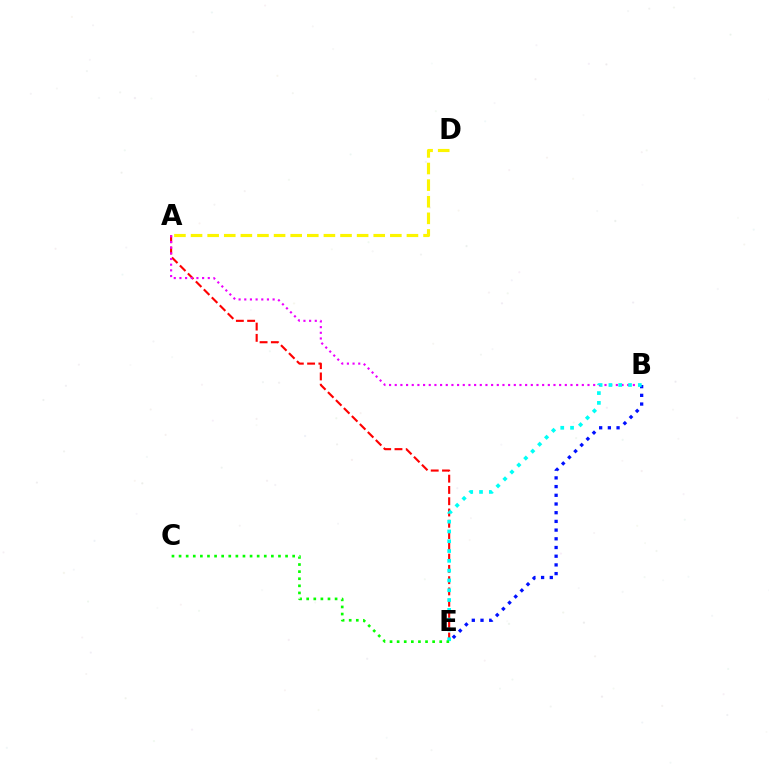{('A', 'E'): [{'color': '#ff0000', 'line_style': 'dashed', 'thickness': 1.53}], ('B', 'E'): [{'color': '#0010ff', 'line_style': 'dotted', 'thickness': 2.36}, {'color': '#00fff6', 'line_style': 'dotted', 'thickness': 2.66}], ('A', 'B'): [{'color': '#ee00ff', 'line_style': 'dotted', 'thickness': 1.54}], ('A', 'D'): [{'color': '#fcf500', 'line_style': 'dashed', 'thickness': 2.26}], ('C', 'E'): [{'color': '#08ff00', 'line_style': 'dotted', 'thickness': 1.93}]}